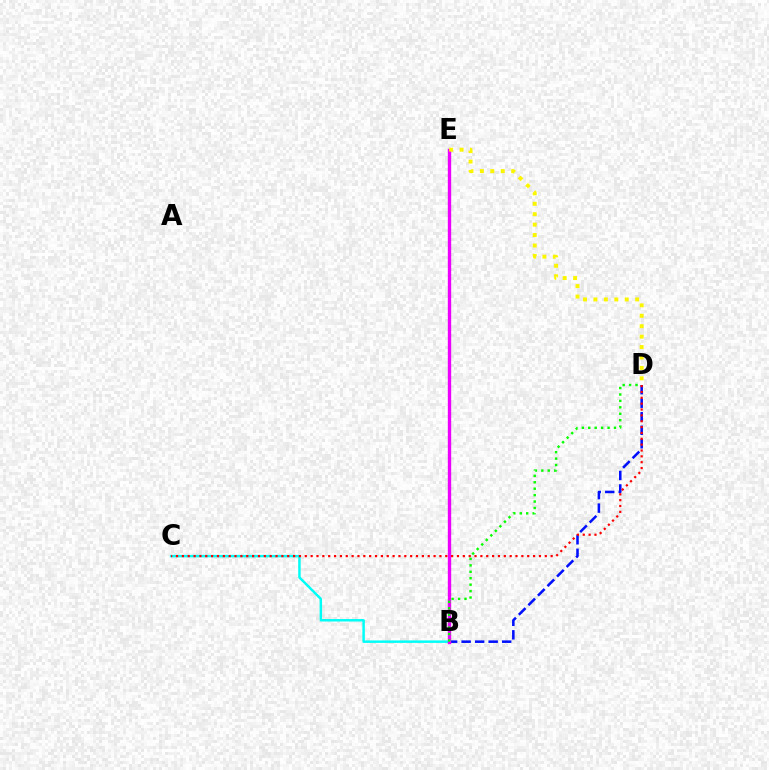{('B', 'D'): [{'color': '#0010ff', 'line_style': 'dashed', 'thickness': 1.84}, {'color': '#08ff00', 'line_style': 'dotted', 'thickness': 1.75}], ('B', 'C'): [{'color': '#00fff6', 'line_style': 'solid', 'thickness': 1.78}], ('B', 'E'): [{'color': '#ee00ff', 'line_style': 'solid', 'thickness': 2.42}], ('C', 'D'): [{'color': '#ff0000', 'line_style': 'dotted', 'thickness': 1.59}], ('D', 'E'): [{'color': '#fcf500', 'line_style': 'dotted', 'thickness': 2.83}]}